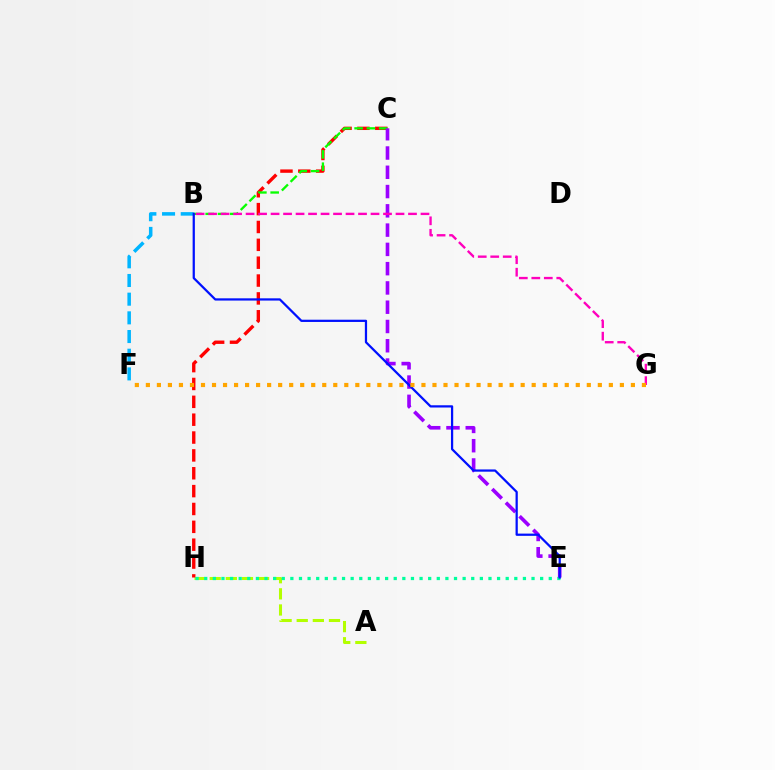{('A', 'H'): [{'color': '#b3ff00', 'line_style': 'dashed', 'thickness': 2.19}], ('C', 'H'): [{'color': '#ff0000', 'line_style': 'dashed', 'thickness': 2.43}], ('E', 'H'): [{'color': '#00ff9d', 'line_style': 'dotted', 'thickness': 2.34}], ('B', 'F'): [{'color': '#00b5ff', 'line_style': 'dashed', 'thickness': 2.54}], ('B', 'C'): [{'color': '#08ff00', 'line_style': 'dashed', 'thickness': 1.67}], ('C', 'E'): [{'color': '#9b00ff', 'line_style': 'dashed', 'thickness': 2.62}], ('B', 'E'): [{'color': '#0010ff', 'line_style': 'solid', 'thickness': 1.61}], ('B', 'G'): [{'color': '#ff00bd', 'line_style': 'dashed', 'thickness': 1.7}], ('F', 'G'): [{'color': '#ffa500', 'line_style': 'dotted', 'thickness': 2.99}]}